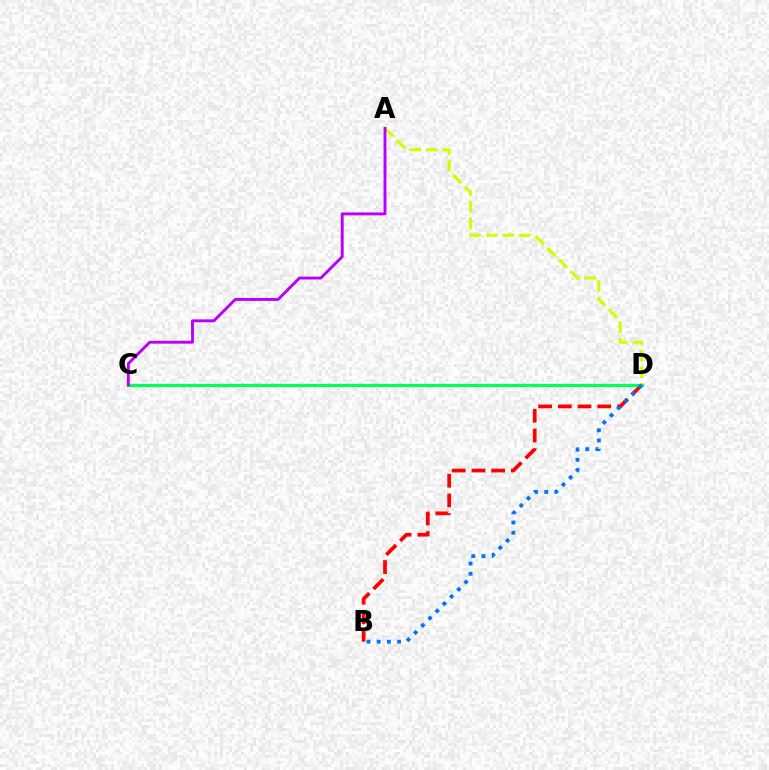{('A', 'D'): [{'color': '#d1ff00', 'line_style': 'dashed', 'thickness': 2.26}], ('B', 'D'): [{'color': '#ff0000', 'line_style': 'dashed', 'thickness': 2.68}, {'color': '#0074ff', 'line_style': 'dotted', 'thickness': 2.77}], ('C', 'D'): [{'color': '#00ff5c', 'line_style': 'solid', 'thickness': 2.31}], ('A', 'C'): [{'color': '#b900ff', 'line_style': 'solid', 'thickness': 2.09}]}